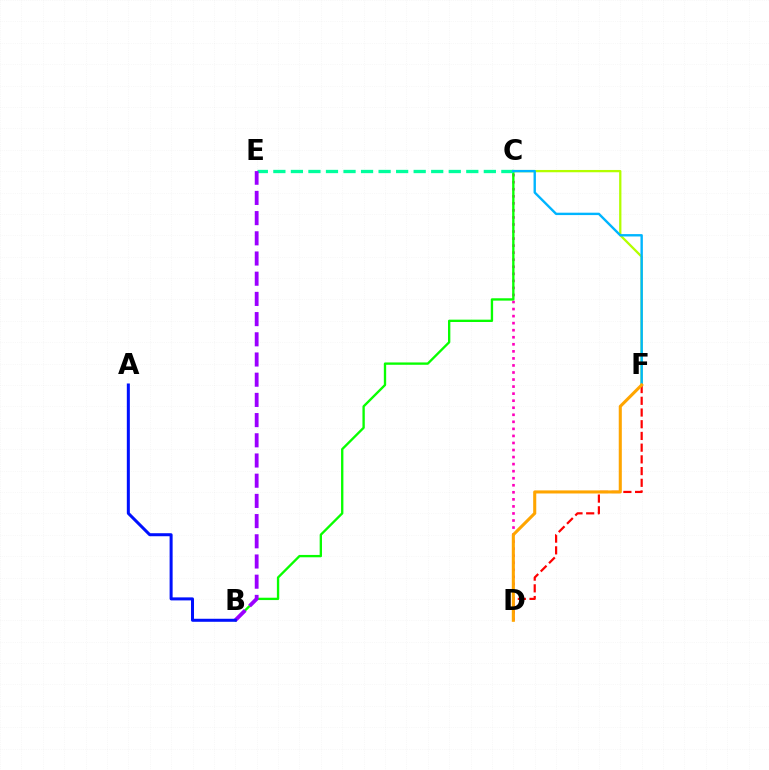{('C', 'D'): [{'color': '#ff00bd', 'line_style': 'dotted', 'thickness': 1.91}], ('B', 'C'): [{'color': '#08ff00', 'line_style': 'solid', 'thickness': 1.69}], ('C', 'F'): [{'color': '#b3ff00', 'line_style': 'solid', 'thickness': 1.65}, {'color': '#00b5ff', 'line_style': 'solid', 'thickness': 1.72}], ('D', 'F'): [{'color': '#ff0000', 'line_style': 'dashed', 'thickness': 1.59}, {'color': '#ffa500', 'line_style': 'solid', 'thickness': 2.21}], ('C', 'E'): [{'color': '#00ff9d', 'line_style': 'dashed', 'thickness': 2.38}], ('B', 'E'): [{'color': '#9b00ff', 'line_style': 'dashed', 'thickness': 2.74}], ('A', 'B'): [{'color': '#0010ff', 'line_style': 'solid', 'thickness': 2.17}]}